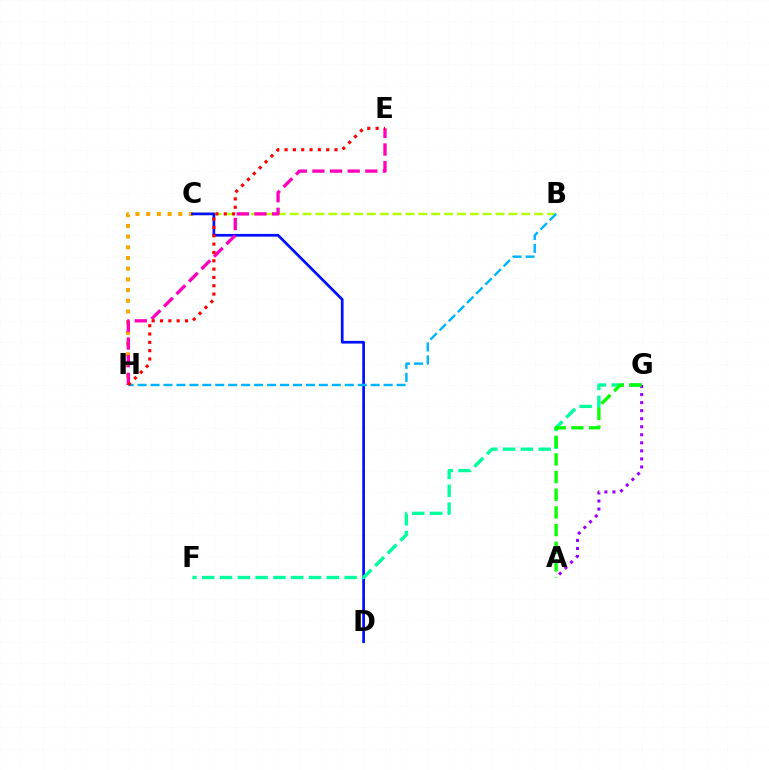{('C', 'H'): [{'color': '#ffa500', 'line_style': 'dotted', 'thickness': 2.91}], ('B', 'C'): [{'color': '#b3ff00', 'line_style': 'dashed', 'thickness': 1.75}], ('C', 'D'): [{'color': '#0010ff', 'line_style': 'solid', 'thickness': 1.95}], ('E', 'H'): [{'color': '#ff00bd', 'line_style': 'dashed', 'thickness': 2.4}, {'color': '#ff0000', 'line_style': 'dotted', 'thickness': 2.26}], ('F', 'G'): [{'color': '#00ff9d', 'line_style': 'dashed', 'thickness': 2.42}], ('B', 'H'): [{'color': '#00b5ff', 'line_style': 'dashed', 'thickness': 1.76}], ('A', 'G'): [{'color': '#9b00ff', 'line_style': 'dotted', 'thickness': 2.19}, {'color': '#08ff00', 'line_style': 'dashed', 'thickness': 2.4}]}